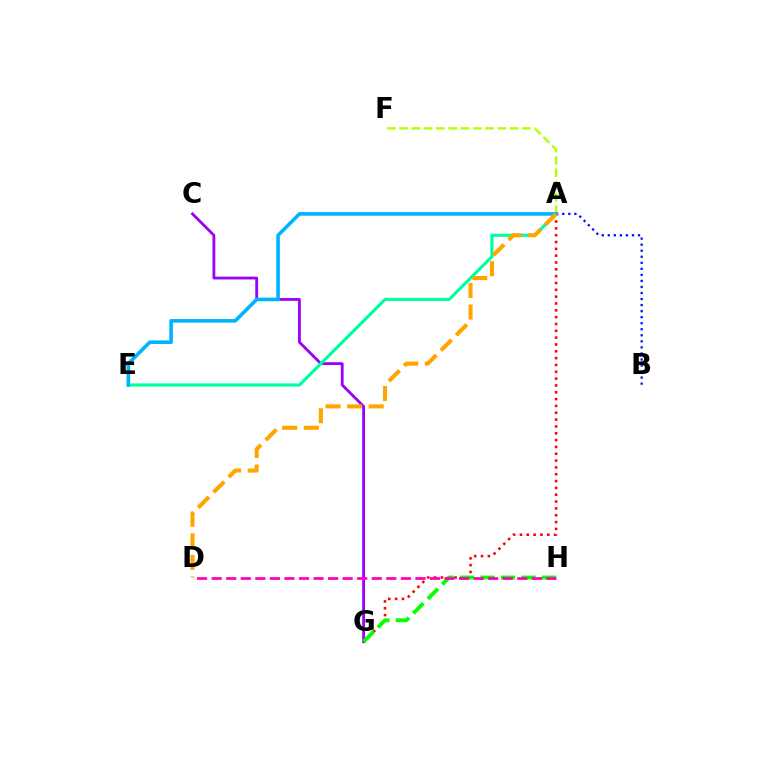{('A', 'F'): [{'color': '#b3ff00', 'line_style': 'dashed', 'thickness': 1.67}], ('C', 'G'): [{'color': '#9b00ff', 'line_style': 'solid', 'thickness': 2.03}], ('A', 'B'): [{'color': '#0010ff', 'line_style': 'dotted', 'thickness': 1.64}], ('A', 'G'): [{'color': '#ff0000', 'line_style': 'dotted', 'thickness': 1.86}], ('A', 'E'): [{'color': '#00ff9d', 'line_style': 'solid', 'thickness': 2.27}, {'color': '#00b5ff', 'line_style': 'solid', 'thickness': 2.6}], ('G', 'H'): [{'color': '#08ff00', 'line_style': 'dashed', 'thickness': 2.78}], ('D', 'H'): [{'color': '#ff00bd', 'line_style': 'dashed', 'thickness': 1.98}], ('A', 'D'): [{'color': '#ffa500', 'line_style': 'dashed', 'thickness': 2.93}]}